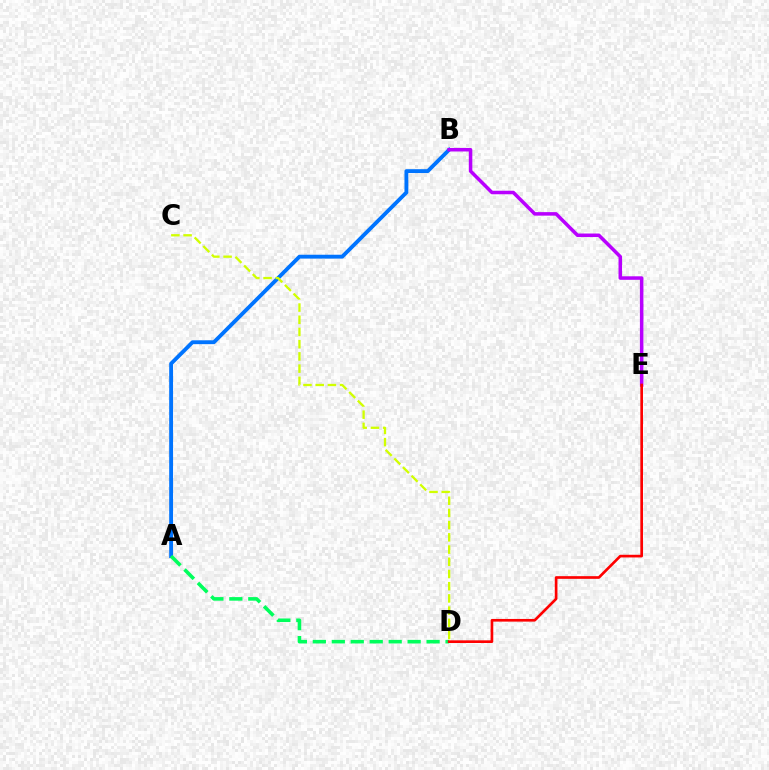{('A', 'B'): [{'color': '#0074ff', 'line_style': 'solid', 'thickness': 2.78}], ('A', 'D'): [{'color': '#00ff5c', 'line_style': 'dashed', 'thickness': 2.58}], ('C', 'D'): [{'color': '#d1ff00', 'line_style': 'dashed', 'thickness': 1.66}], ('B', 'E'): [{'color': '#b900ff', 'line_style': 'solid', 'thickness': 2.53}], ('D', 'E'): [{'color': '#ff0000', 'line_style': 'solid', 'thickness': 1.92}]}